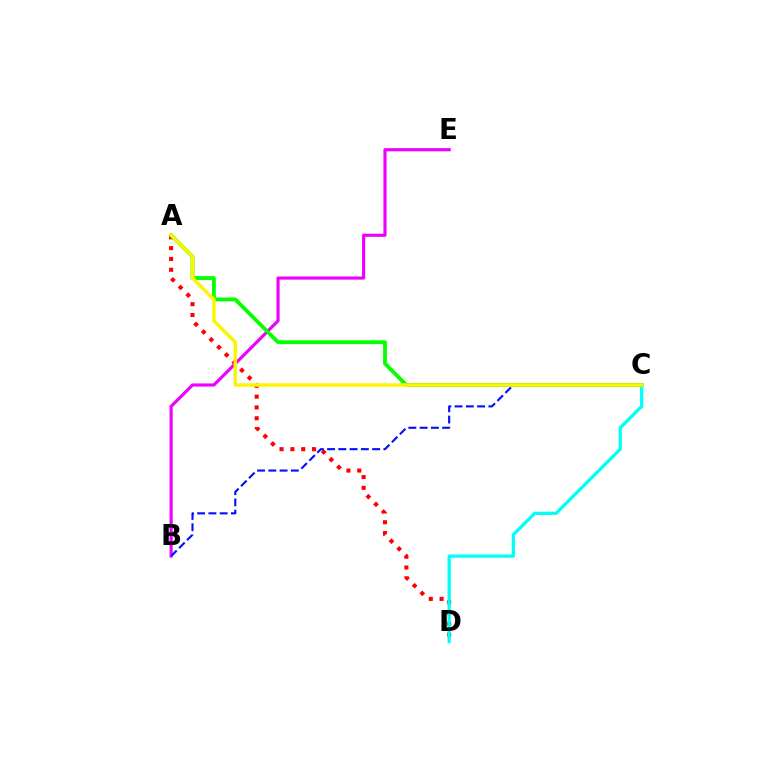{('A', 'D'): [{'color': '#ff0000', 'line_style': 'dotted', 'thickness': 2.94}], ('B', 'E'): [{'color': '#ee00ff', 'line_style': 'solid', 'thickness': 2.27}], ('C', 'D'): [{'color': '#00fff6', 'line_style': 'solid', 'thickness': 2.33}], ('B', 'C'): [{'color': '#0010ff', 'line_style': 'dashed', 'thickness': 1.53}], ('A', 'C'): [{'color': '#08ff00', 'line_style': 'solid', 'thickness': 2.77}, {'color': '#fcf500', 'line_style': 'solid', 'thickness': 2.49}]}